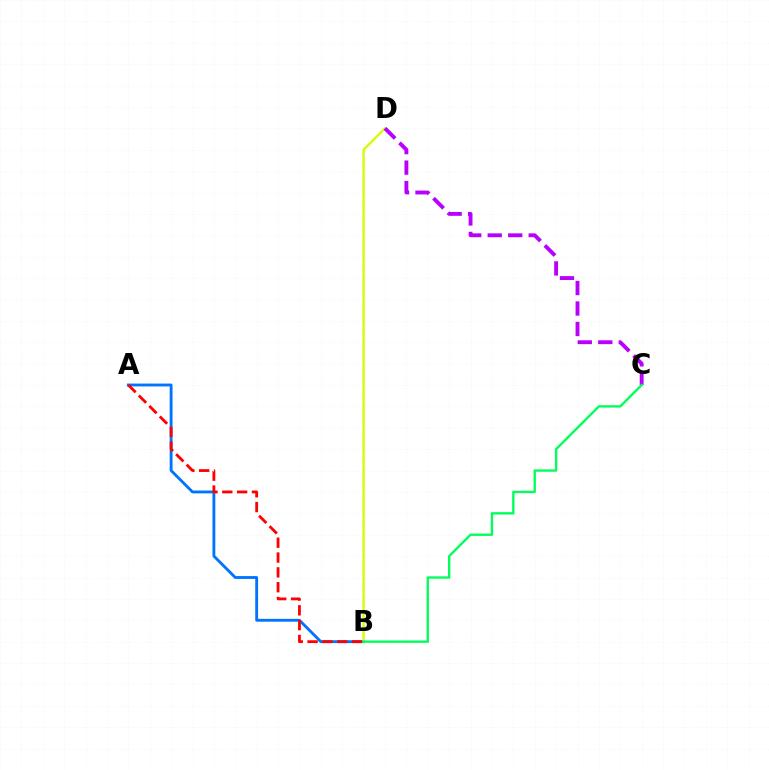{('A', 'B'): [{'color': '#0074ff', 'line_style': 'solid', 'thickness': 2.05}, {'color': '#ff0000', 'line_style': 'dashed', 'thickness': 2.01}], ('B', 'D'): [{'color': '#d1ff00', 'line_style': 'solid', 'thickness': 1.68}], ('C', 'D'): [{'color': '#b900ff', 'line_style': 'dashed', 'thickness': 2.78}], ('B', 'C'): [{'color': '#00ff5c', 'line_style': 'solid', 'thickness': 1.7}]}